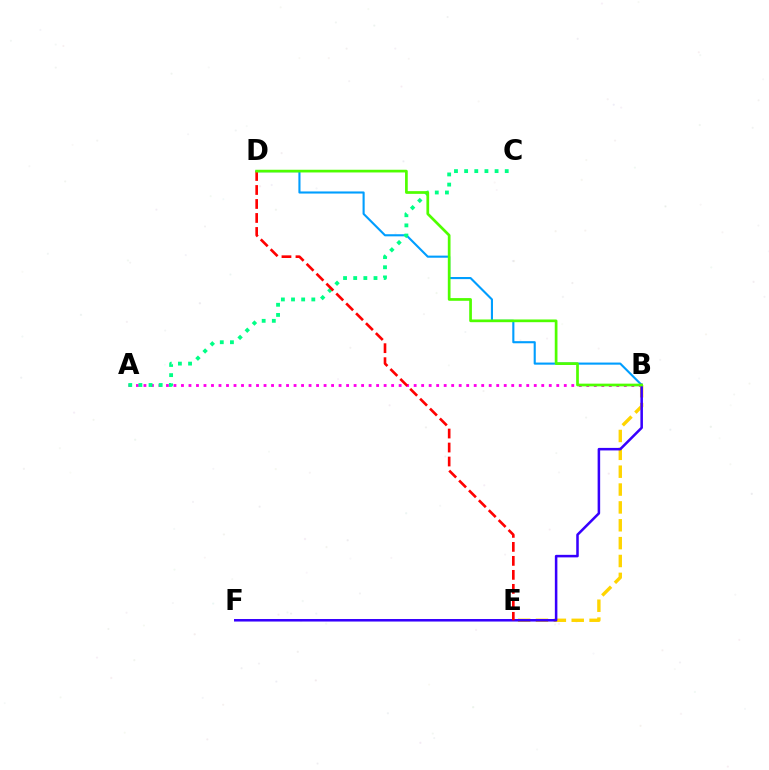{('A', 'B'): [{'color': '#ff00ed', 'line_style': 'dotted', 'thickness': 2.04}], ('B', 'E'): [{'color': '#ffd500', 'line_style': 'dashed', 'thickness': 2.43}], ('B', 'D'): [{'color': '#009eff', 'line_style': 'solid', 'thickness': 1.52}, {'color': '#4fff00', 'line_style': 'solid', 'thickness': 1.95}], ('B', 'F'): [{'color': '#3700ff', 'line_style': 'solid', 'thickness': 1.82}], ('A', 'C'): [{'color': '#00ff86', 'line_style': 'dotted', 'thickness': 2.76}], ('D', 'E'): [{'color': '#ff0000', 'line_style': 'dashed', 'thickness': 1.9}]}